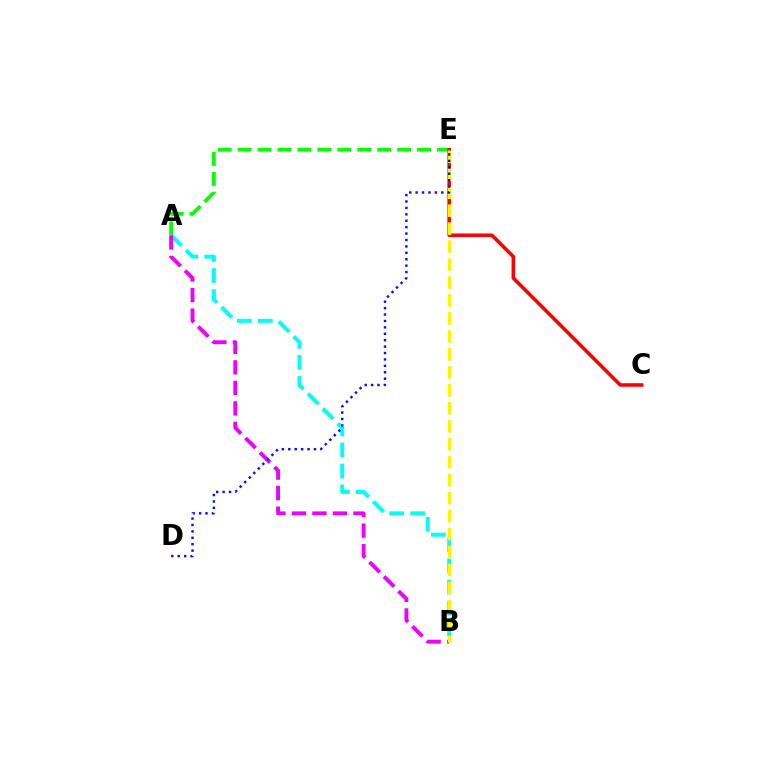{('A', 'E'): [{'color': '#08ff00', 'line_style': 'dashed', 'thickness': 2.71}], ('C', 'E'): [{'color': '#ff0000', 'line_style': 'solid', 'thickness': 2.58}], ('A', 'B'): [{'color': '#00fff6', 'line_style': 'dashed', 'thickness': 2.86}, {'color': '#ee00ff', 'line_style': 'dashed', 'thickness': 2.79}], ('B', 'E'): [{'color': '#fcf500', 'line_style': 'dashed', 'thickness': 2.44}], ('D', 'E'): [{'color': '#0010ff', 'line_style': 'dotted', 'thickness': 1.74}]}